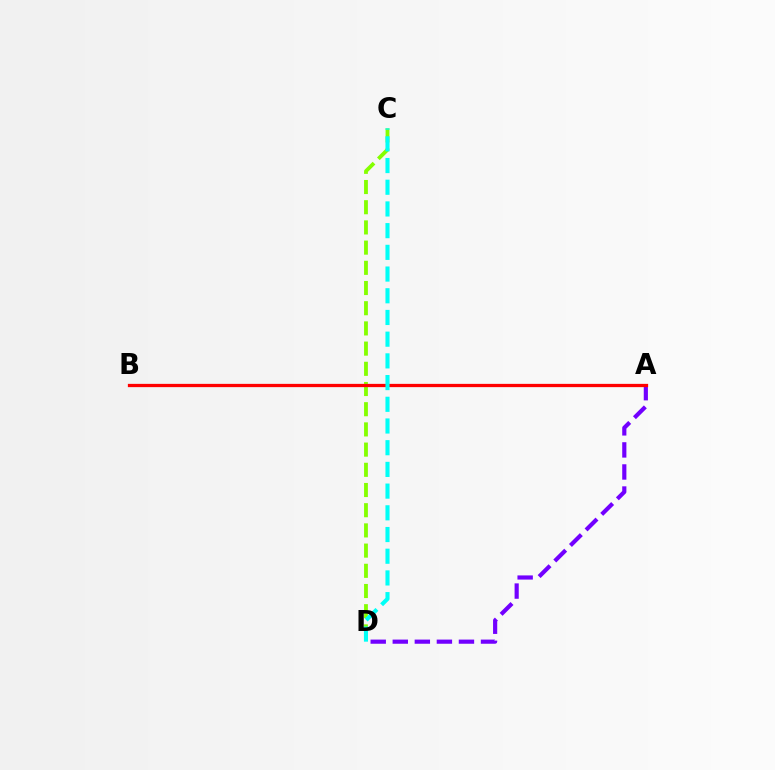{('C', 'D'): [{'color': '#84ff00', 'line_style': 'dashed', 'thickness': 2.74}, {'color': '#00fff6', 'line_style': 'dashed', 'thickness': 2.95}], ('A', 'D'): [{'color': '#7200ff', 'line_style': 'dashed', 'thickness': 3.0}], ('A', 'B'): [{'color': '#ff0000', 'line_style': 'solid', 'thickness': 2.35}]}